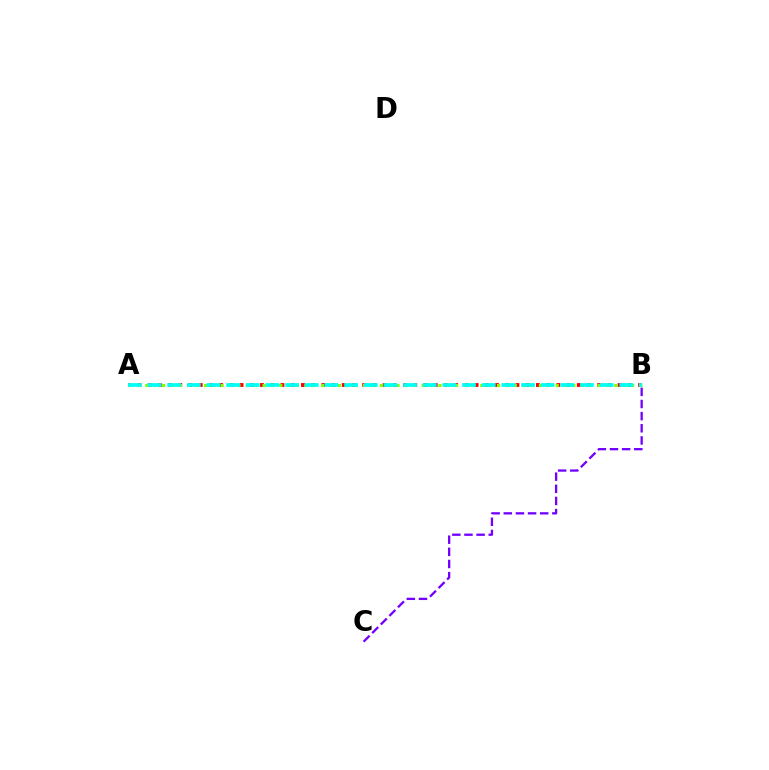{('A', 'B'): [{'color': '#ff0000', 'line_style': 'dotted', 'thickness': 2.78}, {'color': '#84ff00', 'line_style': 'dotted', 'thickness': 2.28}, {'color': '#00fff6', 'line_style': 'dashed', 'thickness': 2.67}], ('B', 'C'): [{'color': '#7200ff', 'line_style': 'dashed', 'thickness': 1.65}]}